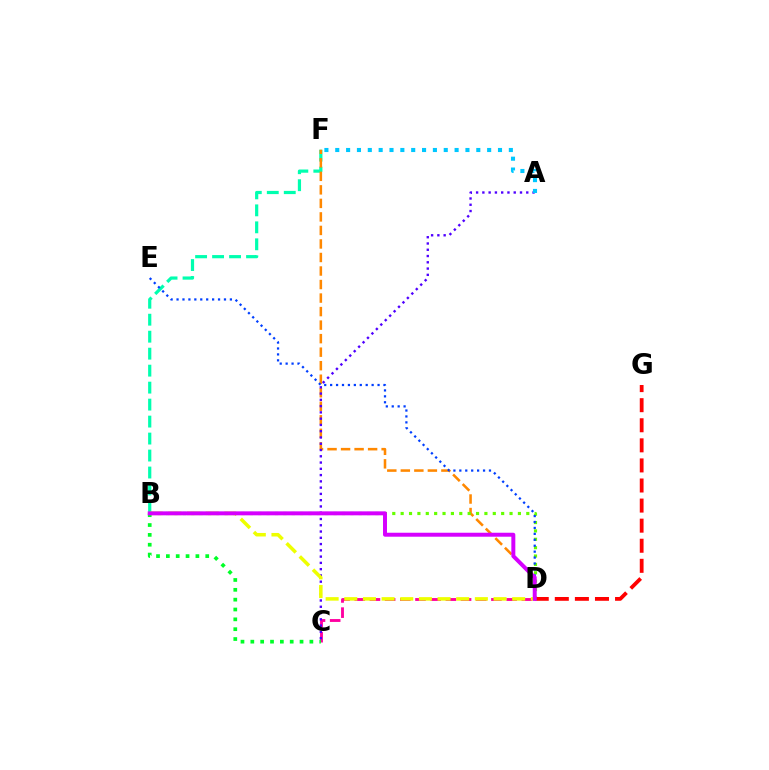{('B', 'F'): [{'color': '#00ffaf', 'line_style': 'dashed', 'thickness': 2.31}], ('D', 'F'): [{'color': '#ff8800', 'line_style': 'dashed', 'thickness': 1.84}], ('B', 'D'): [{'color': '#66ff00', 'line_style': 'dotted', 'thickness': 2.28}, {'color': '#eeff00', 'line_style': 'dashed', 'thickness': 2.53}, {'color': '#d600ff', 'line_style': 'solid', 'thickness': 2.86}], ('C', 'D'): [{'color': '#ff00a0', 'line_style': 'dashed', 'thickness': 2.06}], ('D', 'G'): [{'color': '#ff0000', 'line_style': 'dashed', 'thickness': 2.73}], ('A', 'C'): [{'color': '#4f00ff', 'line_style': 'dotted', 'thickness': 1.7}], ('A', 'F'): [{'color': '#00c7ff', 'line_style': 'dotted', 'thickness': 2.95}], ('D', 'E'): [{'color': '#003fff', 'line_style': 'dotted', 'thickness': 1.61}], ('B', 'C'): [{'color': '#00ff27', 'line_style': 'dotted', 'thickness': 2.67}]}